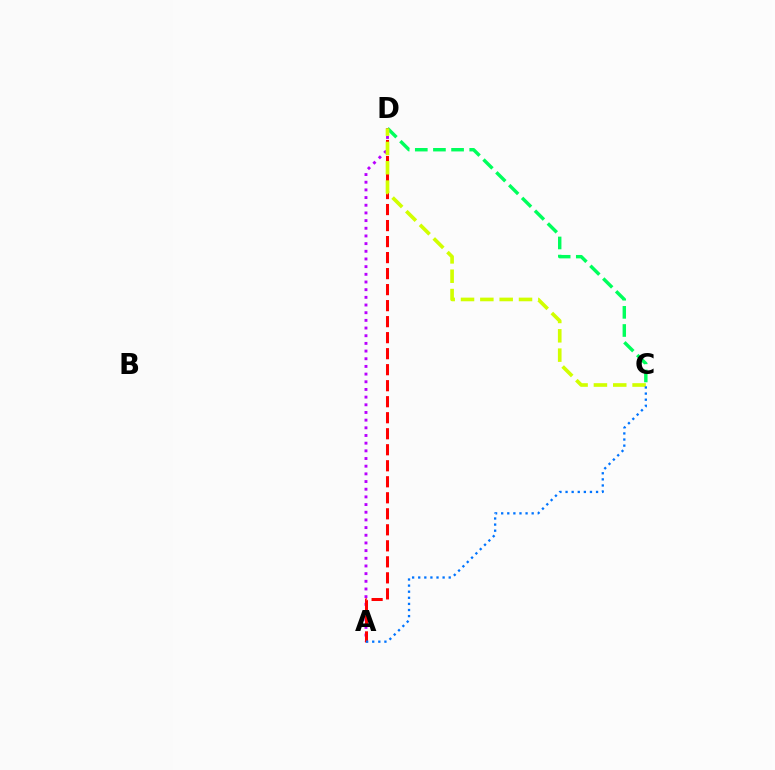{('A', 'D'): [{'color': '#b900ff', 'line_style': 'dotted', 'thickness': 2.09}, {'color': '#ff0000', 'line_style': 'dashed', 'thickness': 2.18}], ('C', 'D'): [{'color': '#00ff5c', 'line_style': 'dashed', 'thickness': 2.46}, {'color': '#d1ff00', 'line_style': 'dashed', 'thickness': 2.63}], ('A', 'C'): [{'color': '#0074ff', 'line_style': 'dotted', 'thickness': 1.66}]}